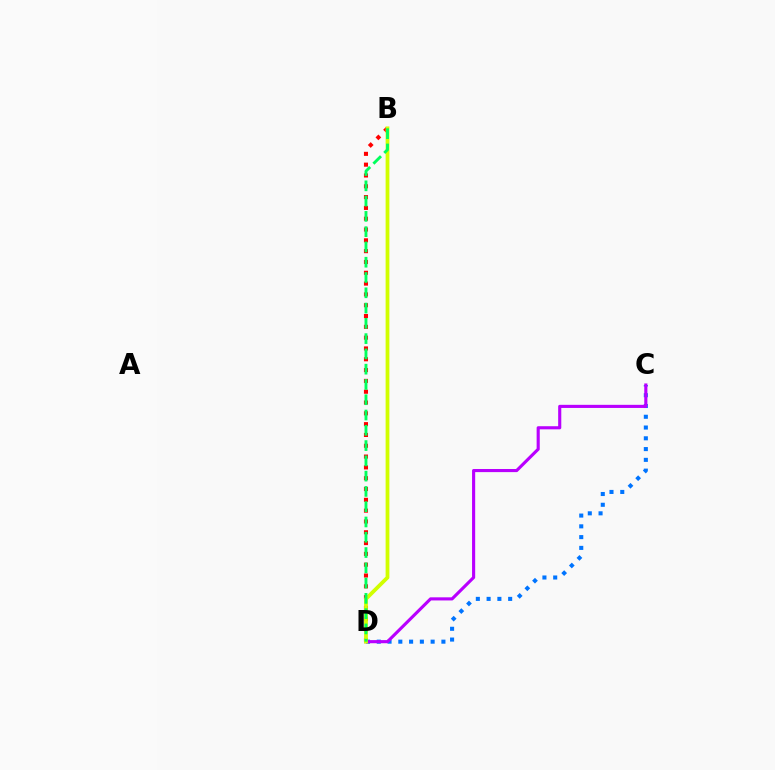{('C', 'D'): [{'color': '#0074ff', 'line_style': 'dotted', 'thickness': 2.93}, {'color': '#b900ff', 'line_style': 'solid', 'thickness': 2.25}], ('B', 'D'): [{'color': '#ff0000', 'line_style': 'dotted', 'thickness': 2.94}, {'color': '#d1ff00', 'line_style': 'solid', 'thickness': 2.72}, {'color': '#00ff5c', 'line_style': 'dashed', 'thickness': 2.08}]}